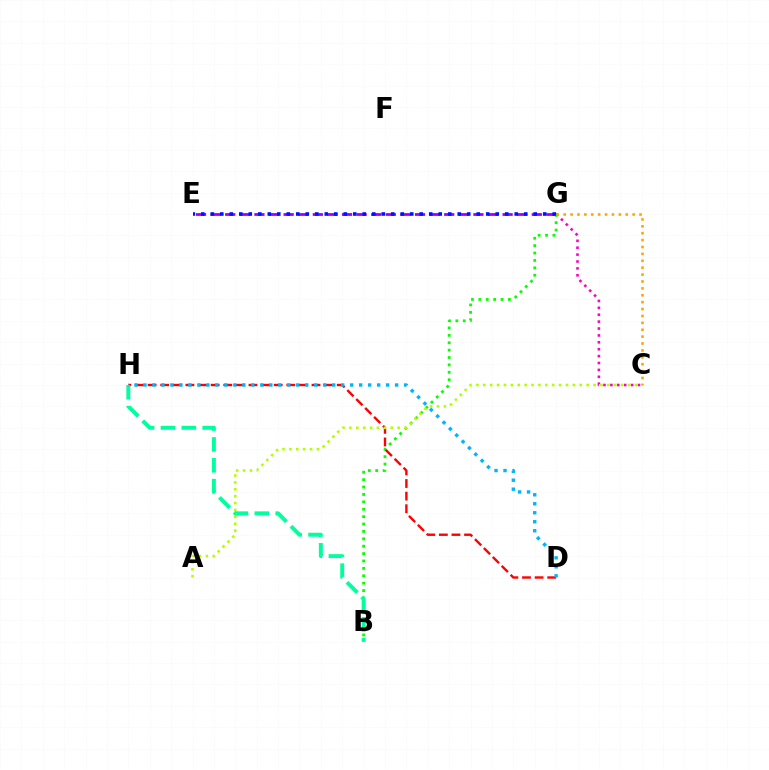{('E', 'G'): [{'color': '#9b00ff', 'line_style': 'dashed', 'thickness': 1.98}, {'color': '#0010ff', 'line_style': 'dotted', 'thickness': 2.58}], ('C', 'G'): [{'color': '#ff00bd', 'line_style': 'dotted', 'thickness': 1.87}, {'color': '#ffa500', 'line_style': 'dotted', 'thickness': 1.87}], ('B', 'G'): [{'color': '#08ff00', 'line_style': 'dotted', 'thickness': 2.01}], ('D', 'H'): [{'color': '#ff0000', 'line_style': 'dashed', 'thickness': 1.71}, {'color': '#00b5ff', 'line_style': 'dotted', 'thickness': 2.44}], ('A', 'C'): [{'color': '#b3ff00', 'line_style': 'dotted', 'thickness': 1.87}], ('B', 'H'): [{'color': '#00ff9d', 'line_style': 'dashed', 'thickness': 2.83}]}